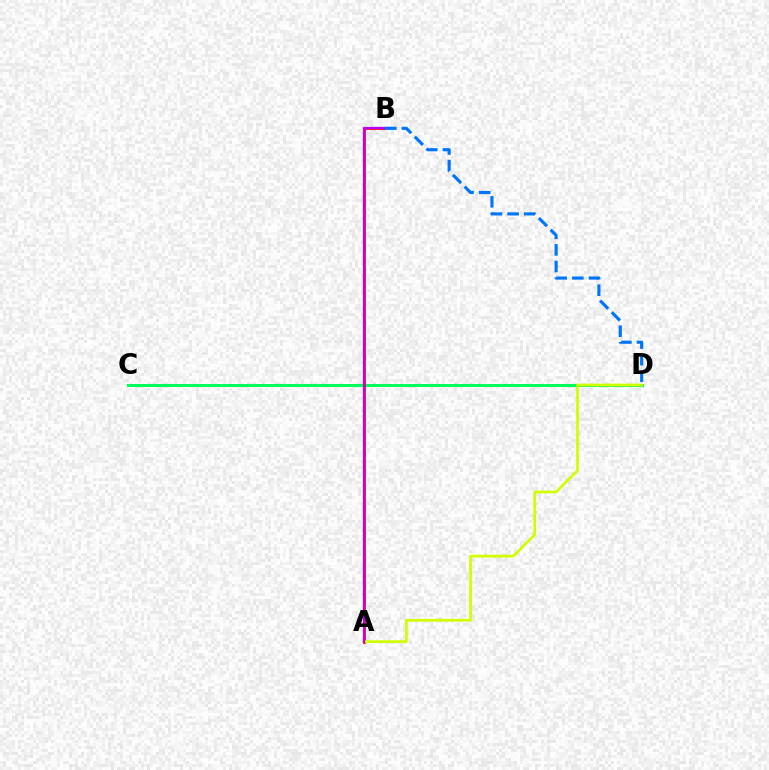{('C', 'D'): [{'color': '#00ff5c', 'line_style': 'solid', 'thickness': 2.15}], ('A', 'B'): [{'color': '#ff0000', 'line_style': 'solid', 'thickness': 1.96}, {'color': '#b900ff', 'line_style': 'solid', 'thickness': 1.62}], ('A', 'D'): [{'color': '#d1ff00', 'line_style': 'solid', 'thickness': 1.95}], ('B', 'D'): [{'color': '#0074ff', 'line_style': 'dashed', 'thickness': 2.26}]}